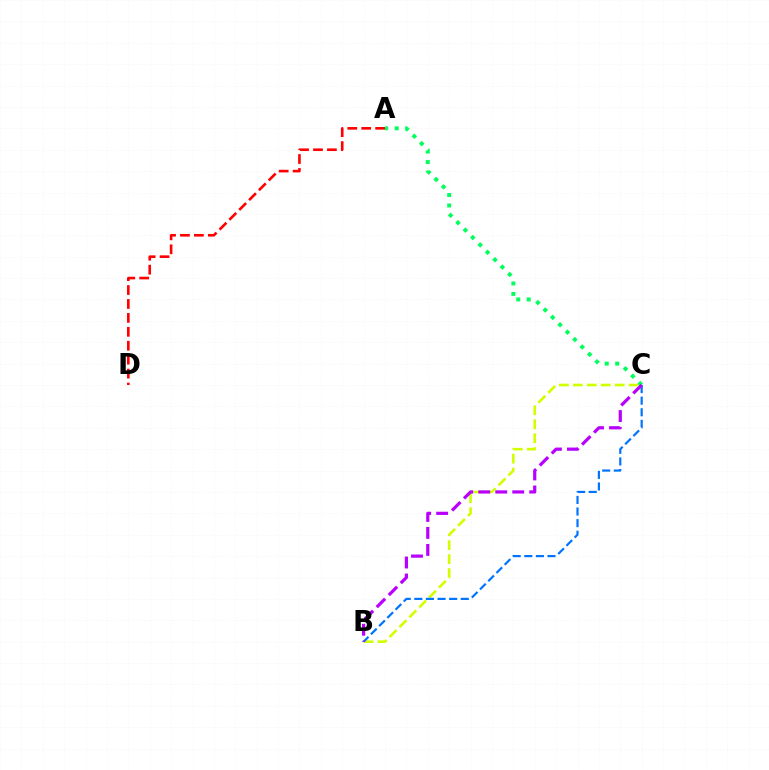{('B', 'C'): [{'color': '#d1ff00', 'line_style': 'dashed', 'thickness': 1.9}, {'color': '#0074ff', 'line_style': 'dashed', 'thickness': 1.58}, {'color': '#b900ff', 'line_style': 'dashed', 'thickness': 2.31}], ('A', 'C'): [{'color': '#00ff5c', 'line_style': 'dotted', 'thickness': 2.84}], ('A', 'D'): [{'color': '#ff0000', 'line_style': 'dashed', 'thickness': 1.89}]}